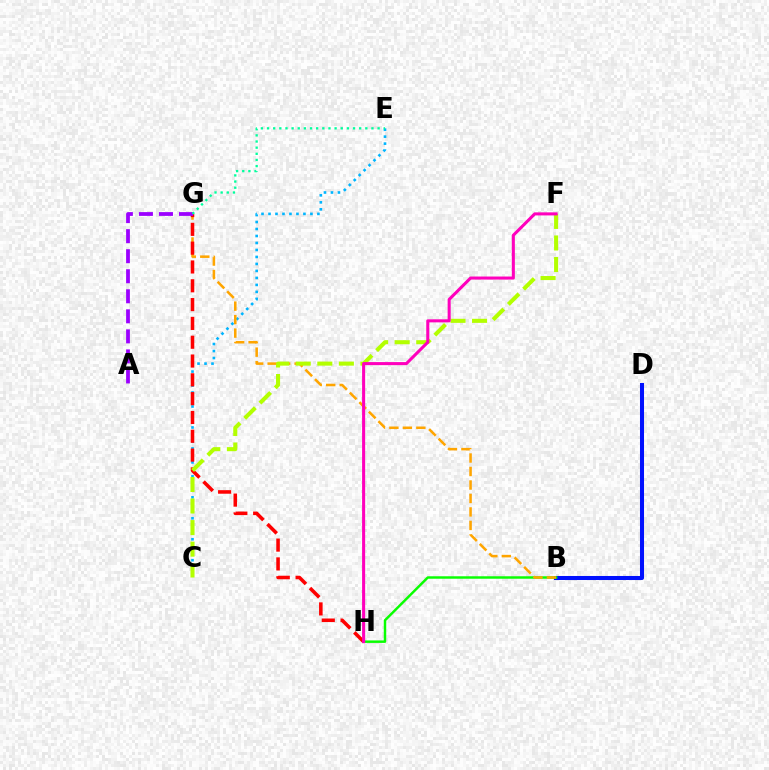{('C', 'E'): [{'color': '#00b5ff', 'line_style': 'dotted', 'thickness': 1.9}], ('B', 'D'): [{'color': '#0010ff', 'line_style': 'solid', 'thickness': 2.91}], ('B', 'H'): [{'color': '#08ff00', 'line_style': 'solid', 'thickness': 1.77}], ('B', 'G'): [{'color': '#ffa500', 'line_style': 'dashed', 'thickness': 1.83}], ('G', 'H'): [{'color': '#ff0000', 'line_style': 'dashed', 'thickness': 2.56}], ('C', 'F'): [{'color': '#b3ff00', 'line_style': 'dashed', 'thickness': 2.93}], ('A', 'G'): [{'color': '#9b00ff', 'line_style': 'dashed', 'thickness': 2.72}], ('E', 'G'): [{'color': '#00ff9d', 'line_style': 'dotted', 'thickness': 1.67}], ('F', 'H'): [{'color': '#ff00bd', 'line_style': 'solid', 'thickness': 2.2}]}